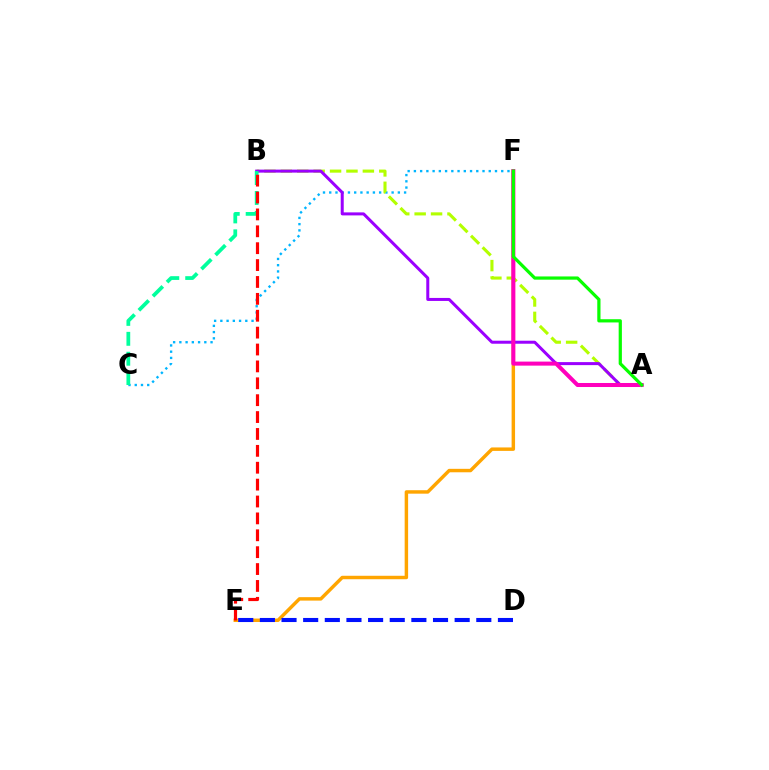{('C', 'F'): [{'color': '#00b5ff', 'line_style': 'dotted', 'thickness': 1.69}], ('A', 'B'): [{'color': '#b3ff00', 'line_style': 'dashed', 'thickness': 2.23}, {'color': '#9b00ff', 'line_style': 'solid', 'thickness': 2.17}], ('E', 'F'): [{'color': '#ffa500', 'line_style': 'solid', 'thickness': 2.48}], ('B', 'C'): [{'color': '#00ff9d', 'line_style': 'dashed', 'thickness': 2.71}], ('A', 'F'): [{'color': '#ff00bd', 'line_style': 'solid', 'thickness': 2.9}, {'color': '#08ff00', 'line_style': 'solid', 'thickness': 2.32}], ('B', 'E'): [{'color': '#ff0000', 'line_style': 'dashed', 'thickness': 2.29}], ('D', 'E'): [{'color': '#0010ff', 'line_style': 'dashed', 'thickness': 2.94}]}